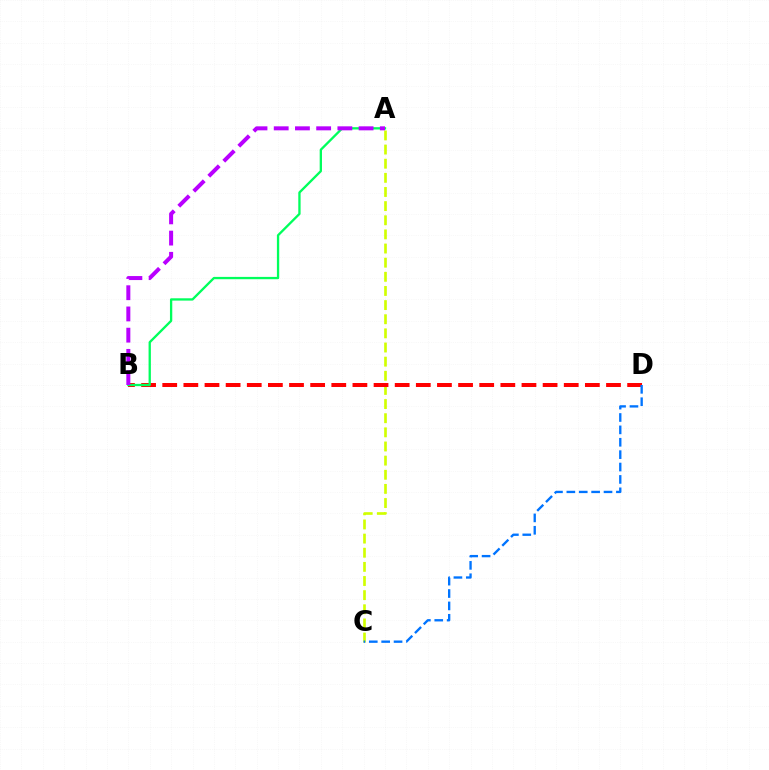{('A', 'C'): [{'color': '#d1ff00', 'line_style': 'dashed', 'thickness': 1.92}], ('B', 'D'): [{'color': '#ff0000', 'line_style': 'dashed', 'thickness': 2.87}], ('A', 'B'): [{'color': '#00ff5c', 'line_style': 'solid', 'thickness': 1.67}, {'color': '#b900ff', 'line_style': 'dashed', 'thickness': 2.88}], ('C', 'D'): [{'color': '#0074ff', 'line_style': 'dashed', 'thickness': 1.68}]}